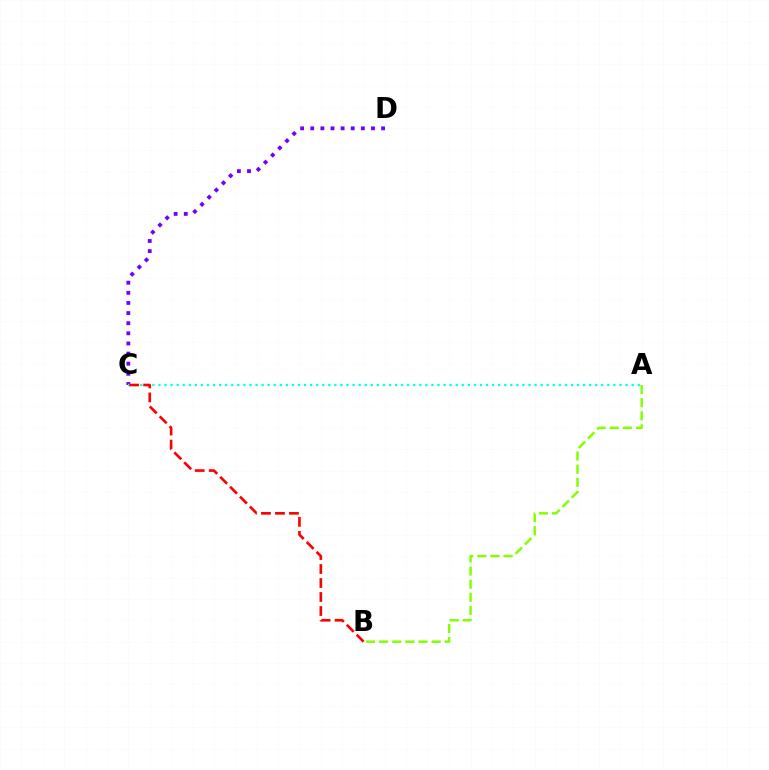{('C', 'D'): [{'color': '#7200ff', 'line_style': 'dotted', 'thickness': 2.75}], ('A', 'C'): [{'color': '#00fff6', 'line_style': 'dotted', 'thickness': 1.65}], ('B', 'C'): [{'color': '#ff0000', 'line_style': 'dashed', 'thickness': 1.9}], ('A', 'B'): [{'color': '#84ff00', 'line_style': 'dashed', 'thickness': 1.78}]}